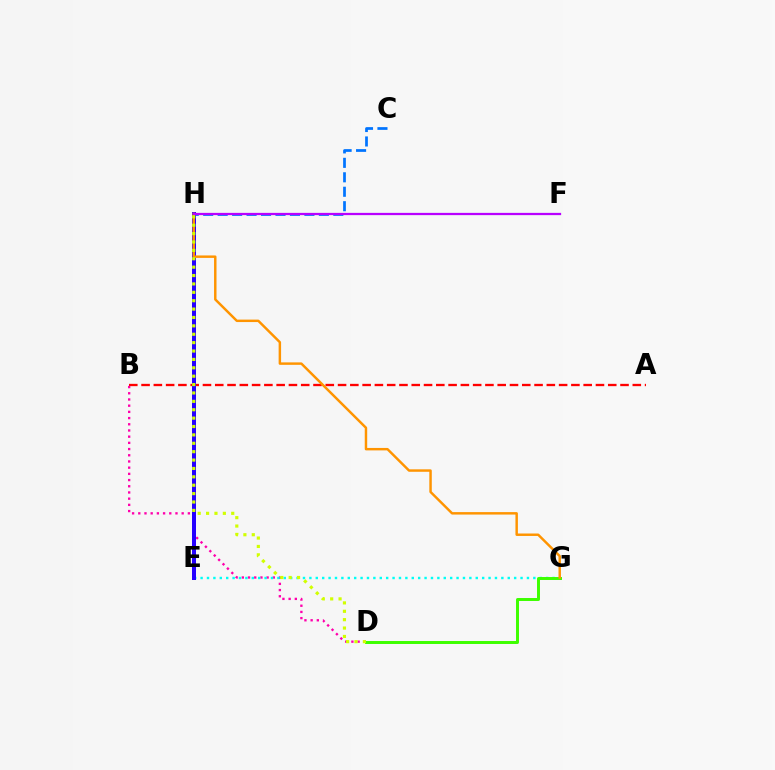{('C', 'H'): [{'color': '#0074ff', 'line_style': 'dashed', 'thickness': 1.96}], ('E', 'H'): [{'color': '#00ff5c', 'line_style': 'solid', 'thickness': 2.56}, {'color': '#2500ff', 'line_style': 'solid', 'thickness': 2.87}], ('A', 'B'): [{'color': '#ff0000', 'line_style': 'dashed', 'thickness': 1.67}], ('B', 'D'): [{'color': '#ff00ac', 'line_style': 'dotted', 'thickness': 1.68}], ('E', 'G'): [{'color': '#00fff6', 'line_style': 'dotted', 'thickness': 1.74}], ('D', 'G'): [{'color': '#3dff00', 'line_style': 'solid', 'thickness': 2.13}], ('G', 'H'): [{'color': '#ff9400', 'line_style': 'solid', 'thickness': 1.77}], ('F', 'H'): [{'color': '#b900ff', 'line_style': 'solid', 'thickness': 1.63}], ('D', 'H'): [{'color': '#d1ff00', 'line_style': 'dotted', 'thickness': 2.28}]}